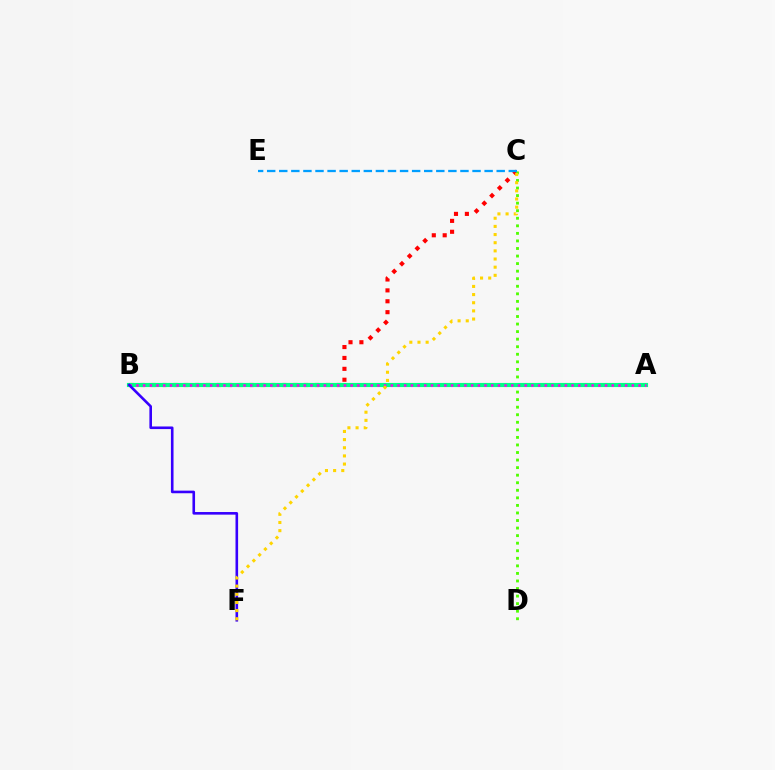{('B', 'C'): [{'color': '#ff0000', 'line_style': 'dotted', 'thickness': 2.96}], ('C', 'D'): [{'color': '#4fff00', 'line_style': 'dotted', 'thickness': 2.05}], ('A', 'B'): [{'color': '#00ff86', 'line_style': 'solid', 'thickness': 2.97}, {'color': '#ff00ed', 'line_style': 'dotted', 'thickness': 1.82}], ('B', 'F'): [{'color': '#3700ff', 'line_style': 'solid', 'thickness': 1.88}], ('C', 'E'): [{'color': '#009eff', 'line_style': 'dashed', 'thickness': 1.64}], ('C', 'F'): [{'color': '#ffd500', 'line_style': 'dotted', 'thickness': 2.22}]}